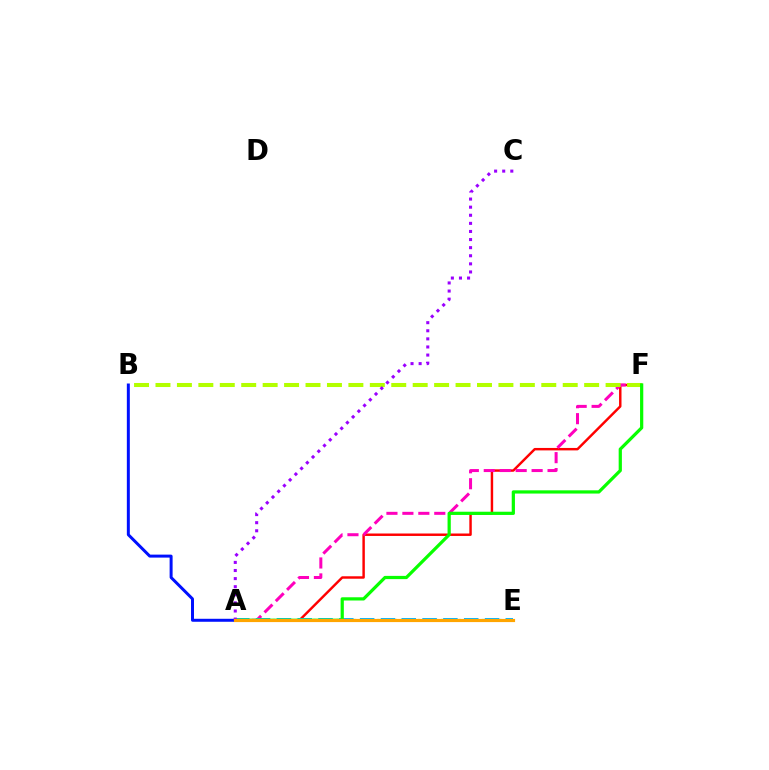{('A', 'F'): [{'color': '#ff0000', 'line_style': 'solid', 'thickness': 1.76}, {'color': '#ff00bd', 'line_style': 'dashed', 'thickness': 2.17}, {'color': '#08ff00', 'line_style': 'solid', 'thickness': 2.32}], ('B', 'F'): [{'color': '#b3ff00', 'line_style': 'dashed', 'thickness': 2.91}], ('A', 'E'): [{'color': '#00ff9d', 'line_style': 'dotted', 'thickness': 1.58}, {'color': '#00b5ff', 'line_style': 'dashed', 'thickness': 2.83}, {'color': '#ffa500', 'line_style': 'solid', 'thickness': 2.28}], ('A', 'B'): [{'color': '#0010ff', 'line_style': 'solid', 'thickness': 2.15}], ('A', 'C'): [{'color': '#9b00ff', 'line_style': 'dotted', 'thickness': 2.2}]}